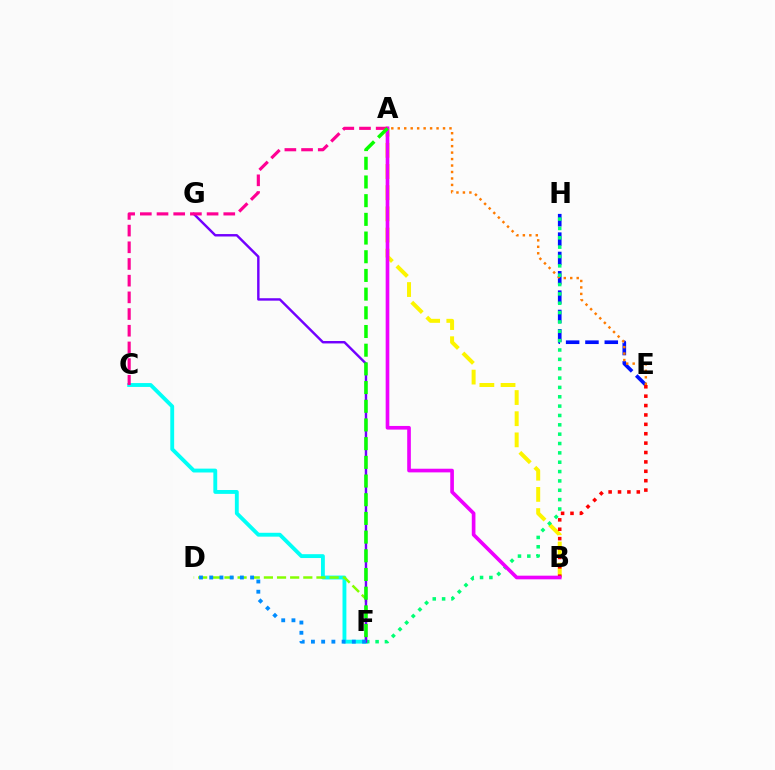{('A', 'B'): [{'color': '#fcf500', 'line_style': 'dashed', 'thickness': 2.88}, {'color': '#ee00ff', 'line_style': 'solid', 'thickness': 2.63}], ('E', 'H'): [{'color': '#0010ff', 'line_style': 'dashed', 'thickness': 2.63}], ('C', 'F'): [{'color': '#00fff6', 'line_style': 'solid', 'thickness': 2.78}], ('D', 'F'): [{'color': '#84ff00', 'line_style': 'dashed', 'thickness': 1.79}, {'color': '#008cff', 'line_style': 'dotted', 'thickness': 2.78}], ('B', 'E'): [{'color': '#ff0000', 'line_style': 'dotted', 'thickness': 2.55}], ('A', 'E'): [{'color': '#ff7c00', 'line_style': 'dotted', 'thickness': 1.76}], ('F', 'H'): [{'color': '#00ff74', 'line_style': 'dotted', 'thickness': 2.54}], ('F', 'G'): [{'color': '#7200ff', 'line_style': 'solid', 'thickness': 1.75}], ('A', 'C'): [{'color': '#ff0094', 'line_style': 'dashed', 'thickness': 2.27}], ('A', 'F'): [{'color': '#08ff00', 'line_style': 'dashed', 'thickness': 2.54}]}